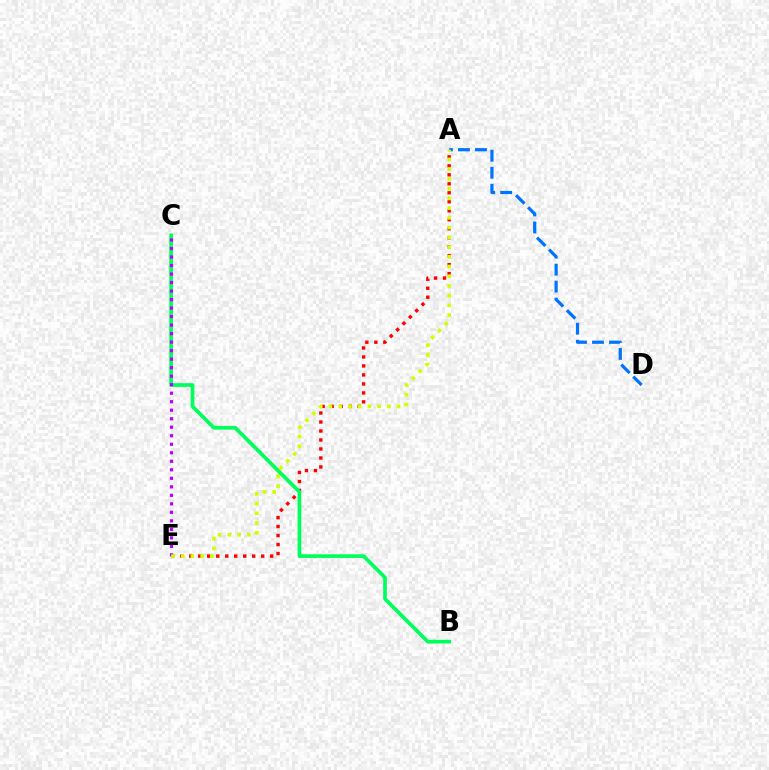{('A', 'E'): [{'color': '#ff0000', 'line_style': 'dotted', 'thickness': 2.44}, {'color': '#d1ff00', 'line_style': 'dotted', 'thickness': 2.64}], ('A', 'D'): [{'color': '#0074ff', 'line_style': 'dashed', 'thickness': 2.31}], ('B', 'C'): [{'color': '#00ff5c', 'line_style': 'solid', 'thickness': 2.67}], ('C', 'E'): [{'color': '#b900ff', 'line_style': 'dotted', 'thickness': 2.31}]}